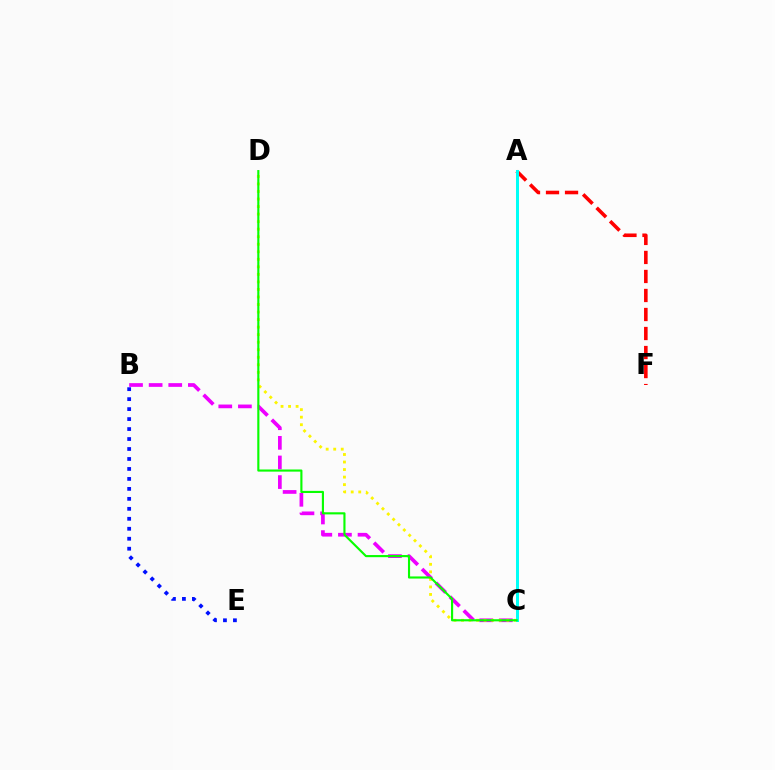{('B', 'C'): [{'color': '#ee00ff', 'line_style': 'dashed', 'thickness': 2.66}], ('A', 'F'): [{'color': '#ff0000', 'line_style': 'dashed', 'thickness': 2.58}], ('C', 'D'): [{'color': '#fcf500', 'line_style': 'dotted', 'thickness': 2.05}, {'color': '#08ff00', 'line_style': 'solid', 'thickness': 1.54}], ('A', 'C'): [{'color': '#00fff6', 'line_style': 'solid', 'thickness': 2.17}], ('B', 'E'): [{'color': '#0010ff', 'line_style': 'dotted', 'thickness': 2.71}]}